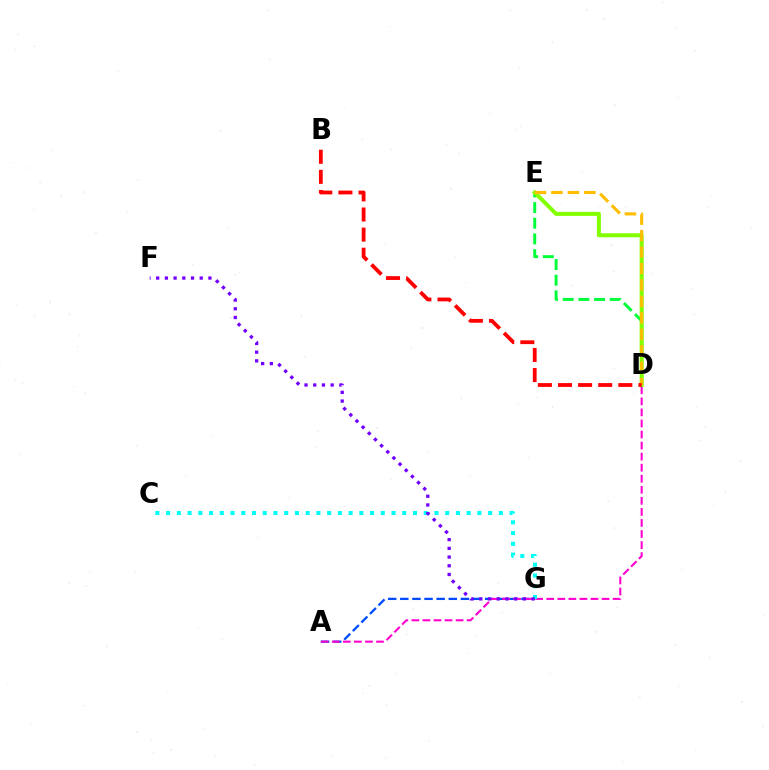{('A', 'G'): [{'color': '#004bff', 'line_style': 'dashed', 'thickness': 1.65}], ('A', 'D'): [{'color': '#ff00cf', 'line_style': 'dashed', 'thickness': 1.5}], ('D', 'E'): [{'color': '#00ff39', 'line_style': 'dashed', 'thickness': 2.13}, {'color': '#84ff00', 'line_style': 'solid', 'thickness': 2.89}, {'color': '#ffbd00', 'line_style': 'dashed', 'thickness': 2.24}], ('C', 'G'): [{'color': '#00fff6', 'line_style': 'dotted', 'thickness': 2.92}], ('F', 'G'): [{'color': '#7200ff', 'line_style': 'dotted', 'thickness': 2.37}], ('B', 'D'): [{'color': '#ff0000', 'line_style': 'dashed', 'thickness': 2.73}]}